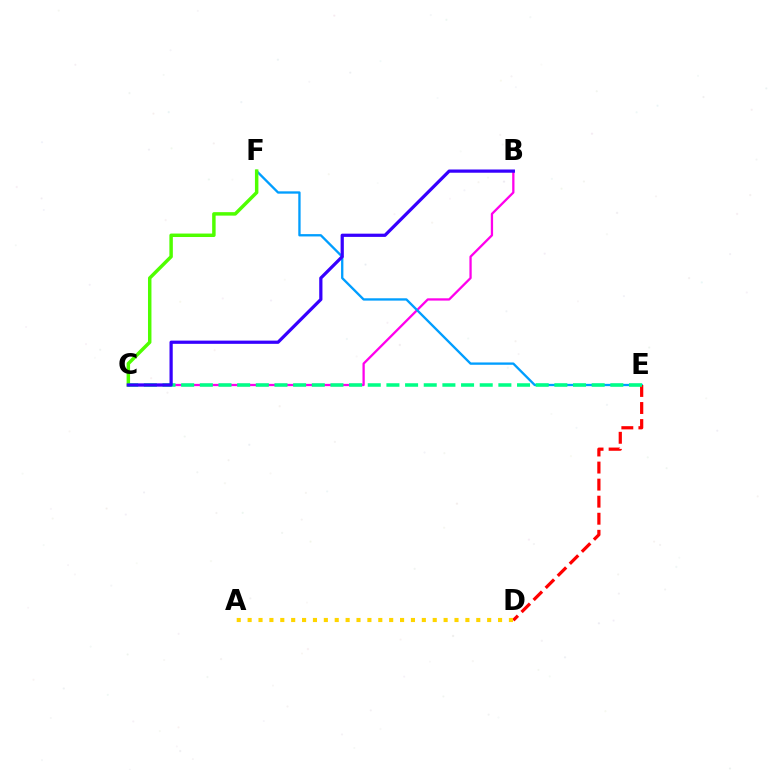{('B', 'C'): [{'color': '#ff00ed', 'line_style': 'solid', 'thickness': 1.65}, {'color': '#3700ff', 'line_style': 'solid', 'thickness': 2.32}], ('E', 'F'): [{'color': '#009eff', 'line_style': 'solid', 'thickness': 1.68}], ('D', 'E'): [{'color': '#ff0000', 'line_style': 'dashed', 'thickness': 2.32}], ('C', 'F'): [{'color': '#4fff00', 'line_style': 'solid', 'thickness': 2.49}], ('C', 'E'): [{'color': '#00ff86', 'line_style': 'dashed', 'thickness': 2.53}], ('A', 'D'): [{'color': '#ffd500', 'line_style': 'dotted', 'thickness': 2.96}]}